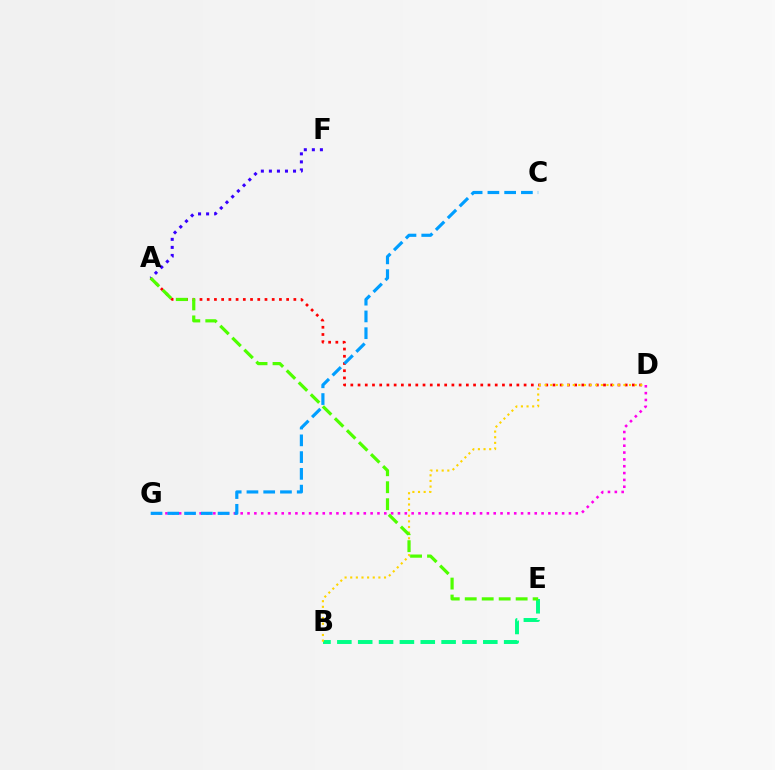{('D', 'G'): [{'color': '#ff00ed', 'line_style': 'dotted', 'thickness': 1.86}], ('A', 'D'): [{'color': '#ff0000', 'line_style': 'dotted', 'thickness': 1.96}], ('B', 'E'): [{'color': '#00ff86', 'line_style': 'dashed', 'thickness': 2.83}], ('A', 'F'): [{'color': '#3700ff', 'line_style': 'dotted', 'thickness': 2.19}], ('B', 'D'): [{'color': '#ffd500', 'line_style': 'dotted', 'thickness': 1.53}], ('C', 'G'): [{'color': '#009eff', 'line_style': 'dashed', 'thickness': 2.28}], ('A', 'E'): [{'color': '#4fff00', 'line_style': 'dashed', 'thickness': 2.31}]}